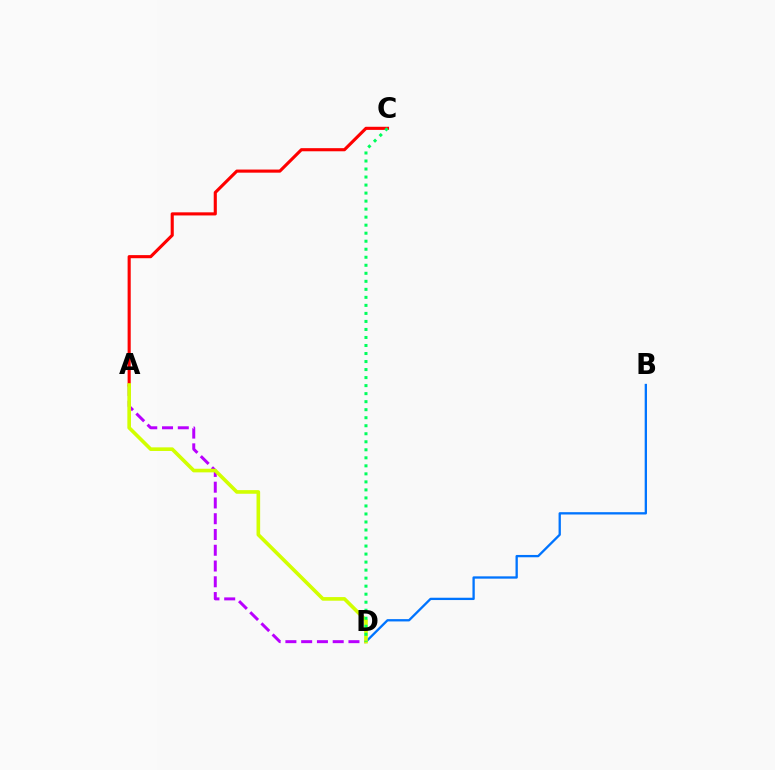{('B', 'D'): [{'color': '#0074ff', 'line_style': 'solid', 'thickness': 1.67}], ('A', 'D'): [{'color': '#b900ff', 'line_style': 'dashed', 'thickness': 2.14}, {'color': '#d1ff00', 'line_style': 'solid', 'thickness': 2.61}], ('A', 'C'): [{'color': '#ff0000', 'line_style': 'solid', 'thickness': 2.24}], ('C', 'D'): [{'color': '#00ff5c', 'line_style': 'dotted', 'thickness': 2.18}]}